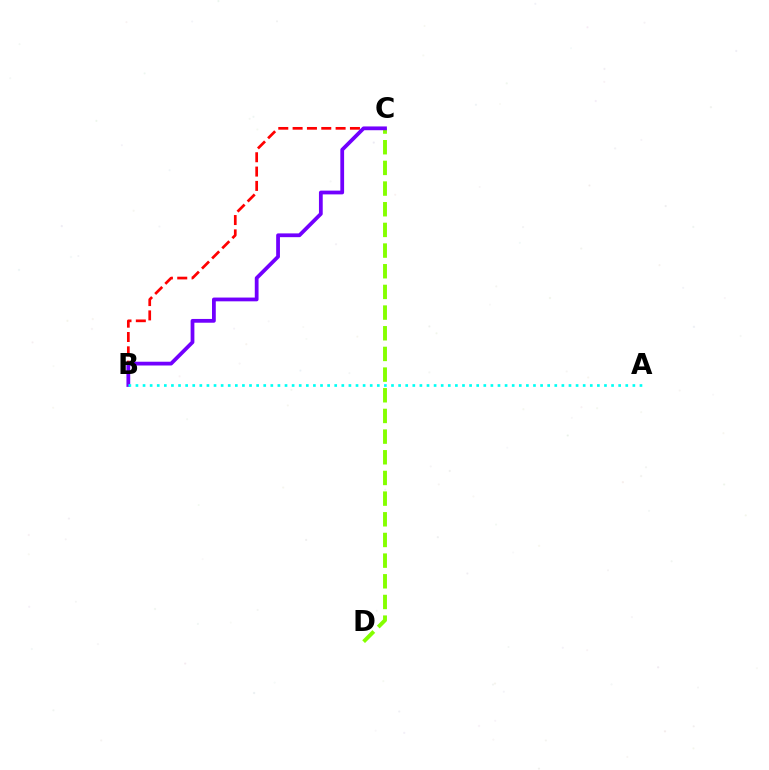{('C', 'D'): [{'color': '#84ff00', 'line_style': 'dashed', 'thickness': 2.81}], ('B', 'C'): [{'color': '#ff0000', 'line_style': 'dashed', 'thickness': 1.95}, {'color': '#7200ff', 'line_style': 'solid', 'thickness': 2.71}], ('A', 'B'): [{'color': '#00fff6', 'line_style': 'dotted', 'thickness': 1.93}]}